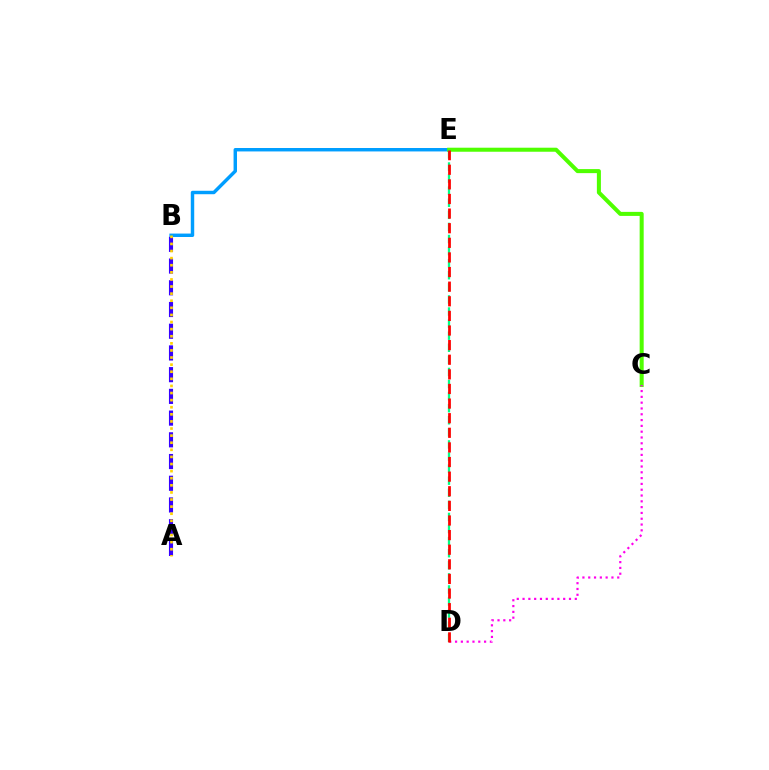{('A', 'B'): [{'color': '#3700ff', 'line_style': 'dashed', 'thickness': 2.95}, {'color': '#ffd500', 'line_style': 'dotted', 'thickness': 1.93}], ('B', 'E'): [{'color': '#009eff', 'line_style': 'solid', 'thickness': 2.47}], ('C', 'E'): [{'color': '#4fff00', 'line_style': 'solid', 'thickness': 2.9}], ('D', 'E'): [{'color': '#00ff86', 'line_style': 'dashed', 'thickness': 1.64}, {'color': '#ff0000', 'line_style': 'dashed', 'thickness': 1.99}], ('C', 'D'): [{'color': '#ff00ed', 'line_style': 'dotted', 'thickness': 1.58}]}